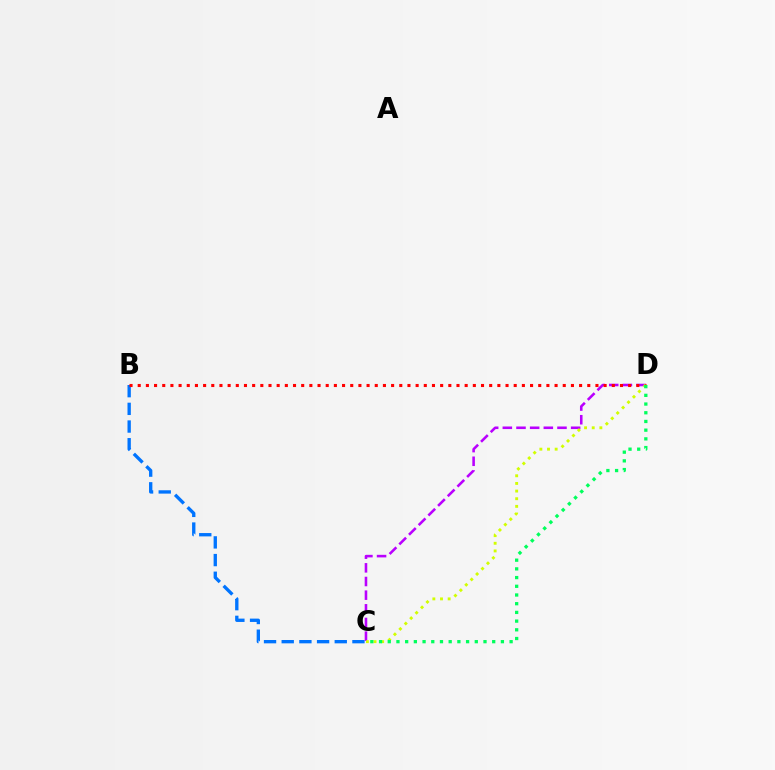{('B', 'C'): [{'color': '#0074ff', 'line_style': 'dashed', 'thickness': 2.4}], ('C', 'D'): [{'color': '#b900ff', 'line_style': 'dashed', 'thickness': 1.86}, {'color': '#d1ff00', 'line_style': 'dotted', 'thickness': 2.08}, {'color': '#00ff5c', 'line_style': 'dotted', 'thickness': 2.36}], ('B', 'D'): [{'color': '#ff0000', 'line_style': 'dotted', 'thickness': 2.22}]}